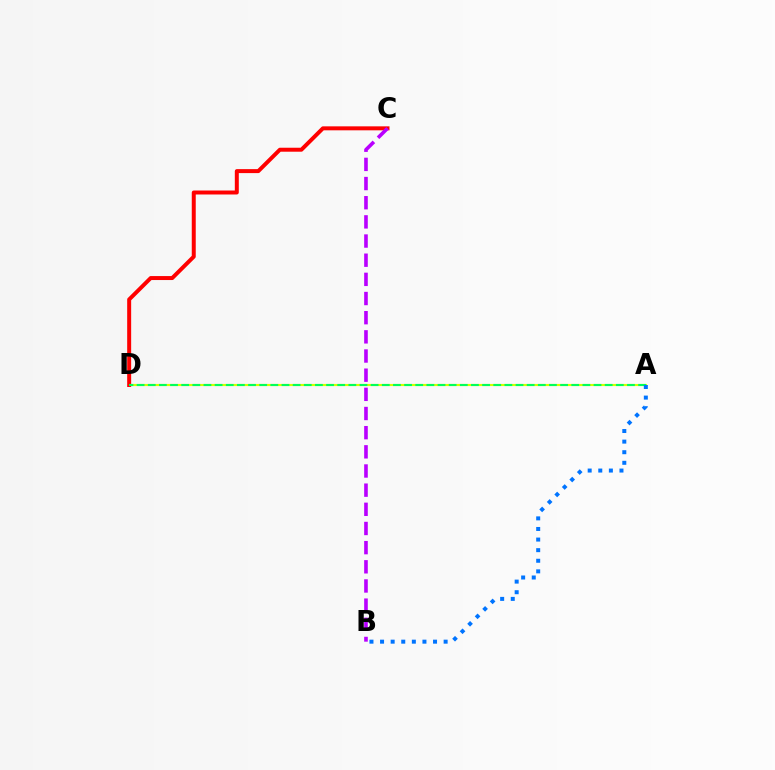{('A', 'D'): [{'color': '#d1ff00', 'line_style': 'solid', 'thickness': 1.54}, {'color': '#00ff5c', 'line_style': 'dashed', 'thickness': 1.51}], ('C', 'D'): [{'color': '#ff0000', 'line_style': 'solid', 'thickness': 2.86}], ('B', 'C'): [{'color': '#b900ff', 'line_style': 'dashed', 'thickness': 2.6}], ('A', 'B'): [{'color': '#0074ff', 'line_style': 'dotted', 'thickness': 2.88}]}